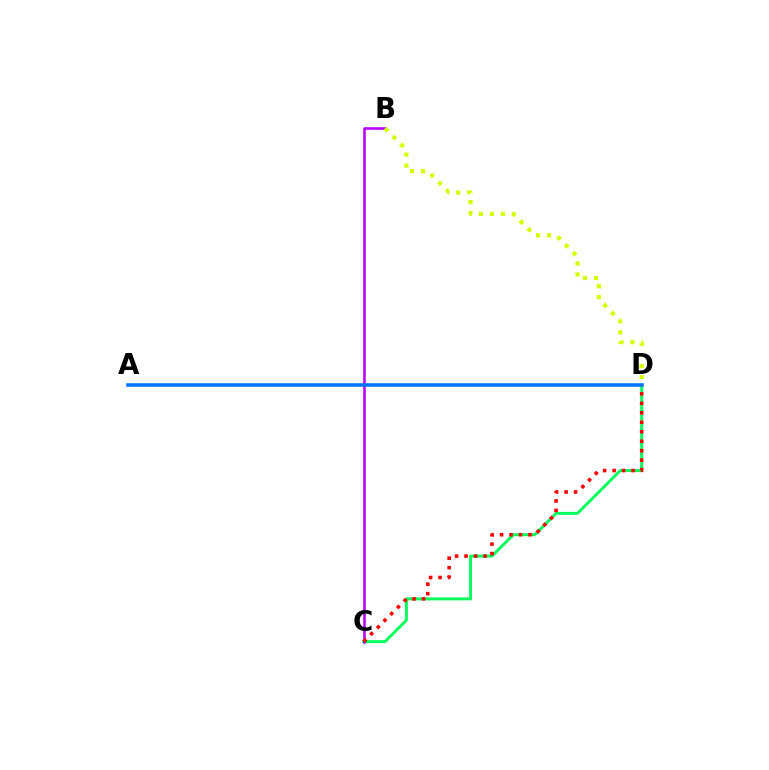{('C', 'D'): [{'color': '#00ff5c', 'line_style': 'solid', 'thickness': 2.12}, {'color': '#ff0000', 'line_style': 'dotted', 'thickness': 2.58}], ('B', 'C'): [{'color': '#b900ff', 'line_style': 'solid', 'thickness': 1.87}], ('B', 'D'): [{'color': '#d1ff00', 'line_style': 'dotted', 'thickness': 2.99}], ('A', 'D'): [{'color': '#0074ff', 'line_style': 'solid', 'thickness': 2.55}]}